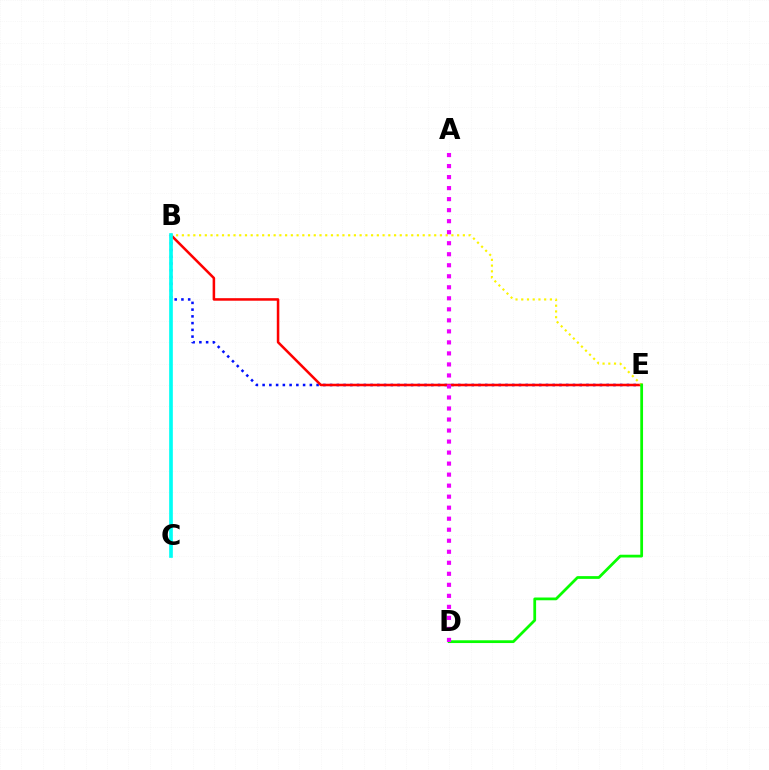{('B', 'E'): [{'color': '#0010ff', 'line_style': 'dotted', 'thickness': 1.83}, {'color': '#ff0000', 'line_style': 'solid', 'thickness': 1.82}, {'color': '#fcf500', 'line_style': 'dotted', 'thickness': 1.56}], ('D', 'E'): [{'color': '#08ff00', 'line_style': 'solid', 'thickness': 1.99}], ('A', 'D'): [{'color': '#ee00ff', 'line_style': 'dotted', 'thickness': 2.99}], ('B', 'C'): [{'color': '#00fff6', 'line_style': 'solid', 'thickness': 2.64}]}